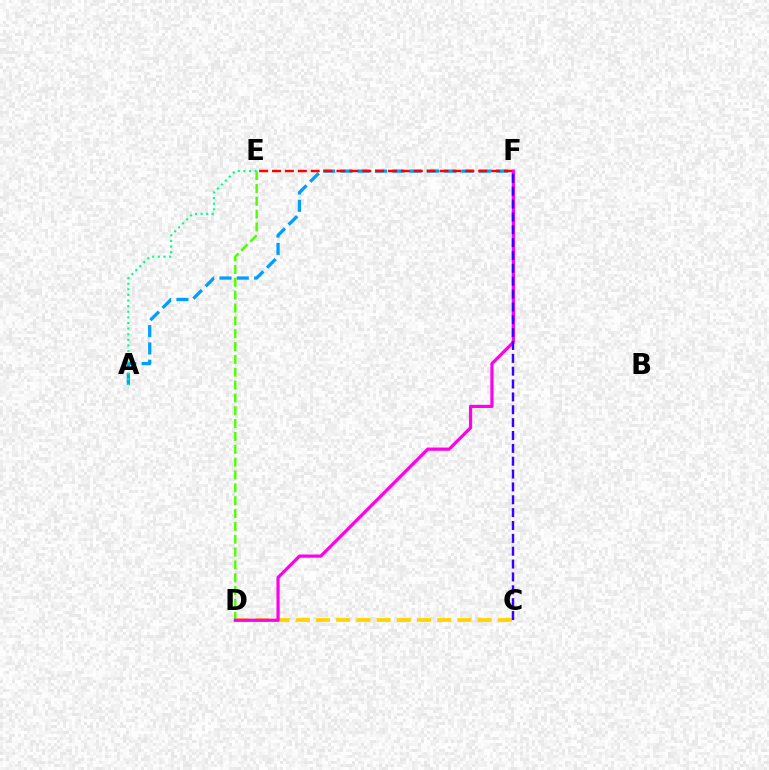{('A', 'F'): [{'color': '#009eff', 'line_style': 'dashed', 'thickness': 2.35}], ('A', 'E'): [{'color': '#00ff86', 'line_style': 'dotted', 'thickness': 1.53}], ('C', 'D'): [{'color': '#ffd500', 'line_style': 'dashed', 'thickness': 2.75}], ('D', 'E'): [{'color': '#4fff00', 'line_style': 'dashed', 'thickness': 1.74}], ('E', 'F'): [{'color': '#ff0000', 'line_style': 'dashed', 'thickness': 1.75}], ('D', 'F'): [{'color': '#ff00ed', 'line_style': 'solid', 'thickness': 2.31}], ('C', 'F'): [{'color': '#3700ff', 'line_style': 'dashed', 'thickness': 1.75}]}